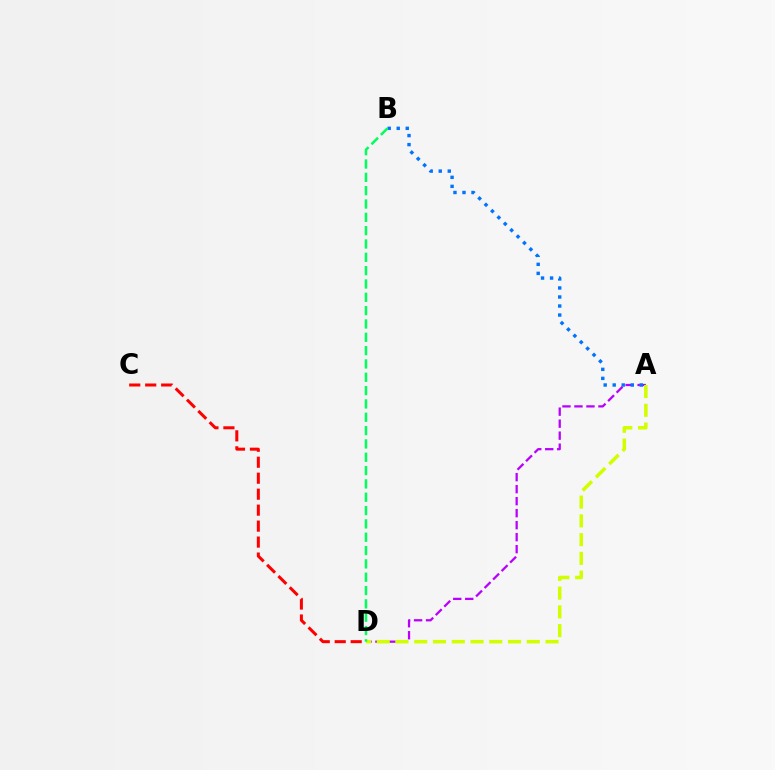{('A', 'D'): [{'color': '#b900ff', 'line_style': 'dashed', 'thickness': 1.63}, {'color': '#d1ff00', 'line_style': 'dashed', 'thickness': 2.55}], ('A', 'B'): [{'color': '#0074ff', 'line_style': 'dotted', 'thickness': 2.45}], ('B', 'D'): [{'color': '#00ff5c', 'line_style': 'dashed', 'thickness': 1.81}], ('C', 'D'): [{'color': '#ff0000', 'line_style': 'dashed', 'thickness': 2.17}]}